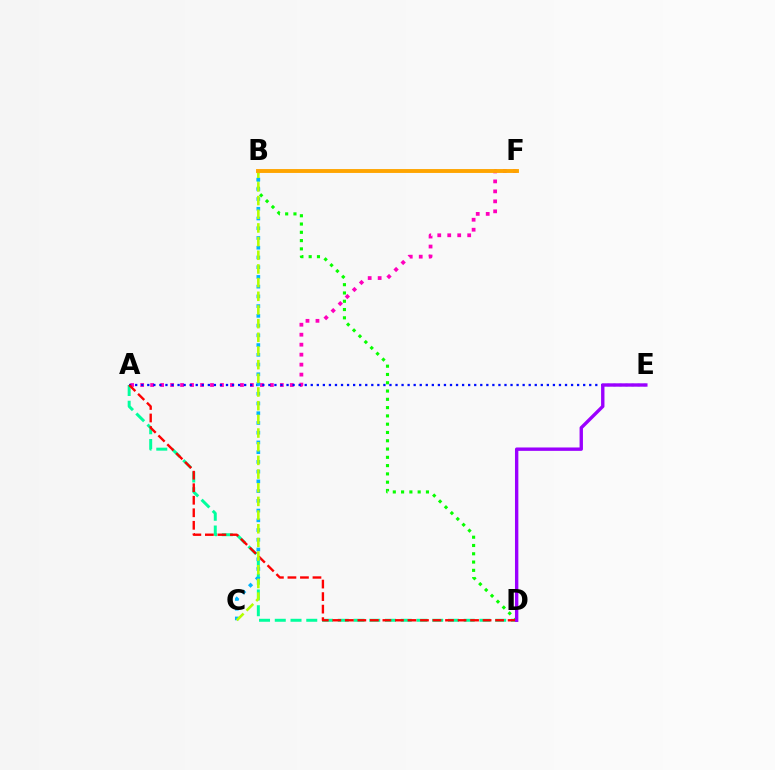{('A', 'D'): [{'color': '#00ff9d', 'line_style': 'dashed', 'thickness': 2.14}, {'color': '#ff0000', 'line_style': 'dashed', 'thickness': 1.7}], ('A', 'F'): [{'color': '#ff00bd', 'line_style': 'dotted', 'thickness': 2.71}], ('A', 'E'): [{'color': '#0010ff', 'line_style': 'dotted', 'thickness': 1.64}], ('B', 'D'): [{'color': '#08ff00', 'line_style': 'dotted', 'thickness': 2.25}], ('B', 'C'): [{'color': '#00b5ff', 'line_style': 'dotted', 'thickness': 2.65}, {'color': '#b3ff00', 'line_style': 'dashed', 'thickness': 1.86}], ('D', 'E'): [{'color': '#9b00ff', 'line_style': 'solid', 'thickness': 2.43}], ('B', 'F'): [{'color': '#ffa500', 'line_style': 'solid', 'thickness': 2.8}]}